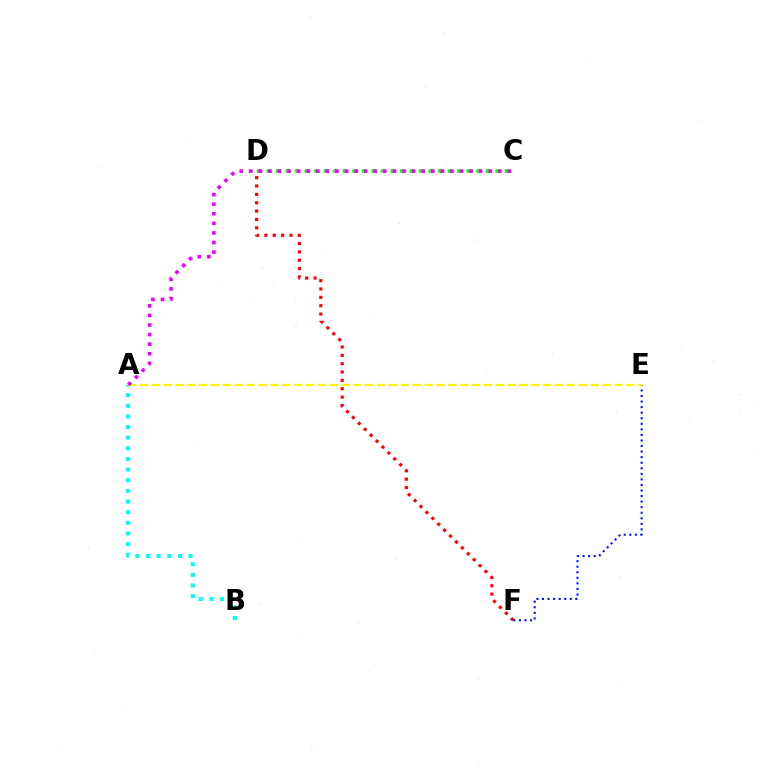{('D', 'F'): [{'color': '#ff0000', 'line_style': 'dotted', 'thickness': 2.27}], ('A', 'B'): [{'color': '#00fff6', 'line_style': 'dotted', 'thickness': 2.89}], ('E', 'F'): [{'color': '#0010ff', 'line_style': 'dotted', 'thickness': 1.51}], ('C', 'D'): [{'color': '#08ff00', 'line_style': 'dotted', 'thickness': 2.59}], ('A', 'E'): [{'color': '#fcf500', 'line_style': 'dashed', 'thickness': 1.61}], ('A', 'C'): [{'color': '#ee00ff', 'line_style': 'dotted', 'thickness': 2.6}]}